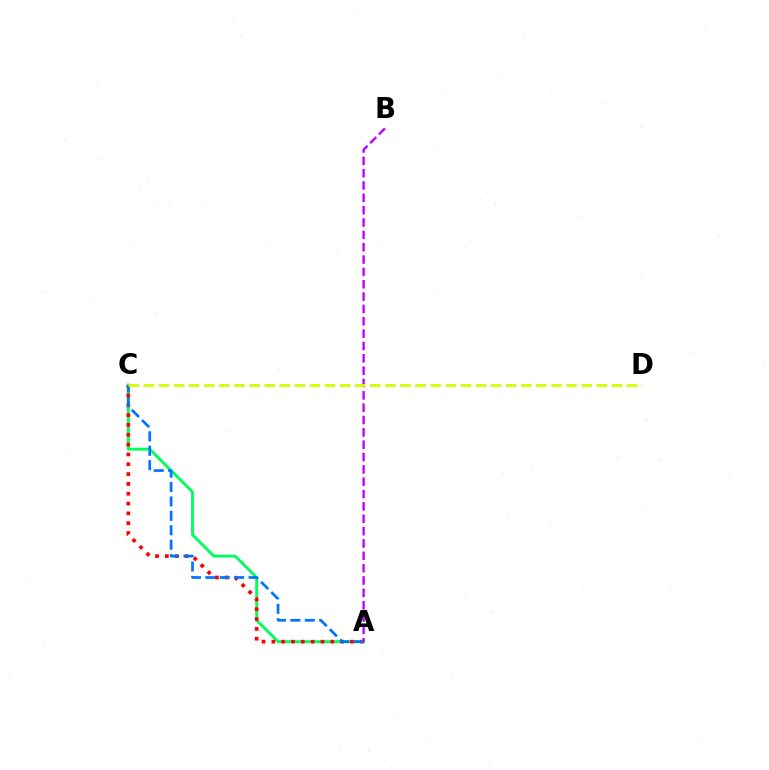{('A', 'C'): [{'color': '#00ff5c', 'line_style': 'solid', 'thickness': 2.08}, {'color': '#ff0000', 'line_style': 'dotted', 'thickness': 2.67}, {'color': '#0074ff', 'line_style': 'dashed', 'thickness': 1.96}], ('A', 'B'): [{'color': '#b900ff', 'line_style': 'dashed', 'thickness': 1.68}], ('C', 'D'): [{'color': '#d1ff00', 'line_style': 'dashed', 'thickness': 2.05}]}